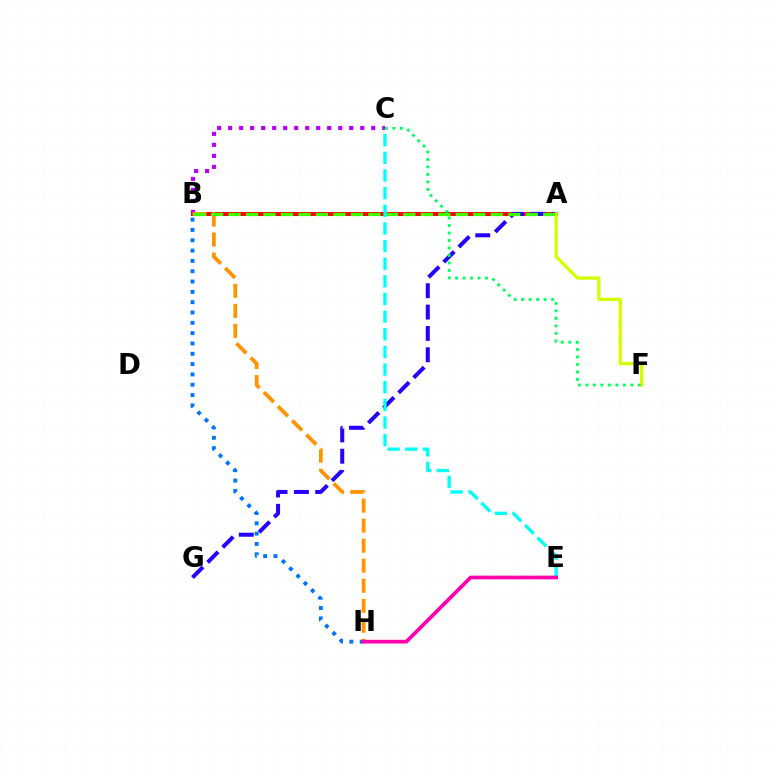{('A', 'B'): [{'color': '#ff0000', 'line_style': 'solid', 'thickness': 2.85}, {'color': '#3dff00', 'line_style': 'dashed', 'thickness': 2.37}], ('B', 'C'): [{'color': '#b900ff', 'line_style': 'dotted', 'thickness': 2.99}], ('B', 'H'): [{'color': '#0074ff', 'line_style': 'dotted', 'thickness': 2.8}, {'color': '#ff9400', 'line_style': 'dashed', 'thickness': 2.72}], ('A', 'G'): [{'color': '#2500ff', 'line_style': 'dashed', 'thickness': 2.9}], ('A', 'F'): [{'color': '#d1ff00', 'line_style': 'solid', 'thickness': 2.38}], ('C', 'E'): [{'color': '#00fff6', 'line_style': 'dashed', 'thickness': 2.4}], ('C', 'F'): [{'color': '#00ff5c', 'line_style': 'dotted', 'thickness': 2.04}], ('E', 'H'): [{'color': '#ff00ac', 'line_style': 'solid', 'thickness': 2.67}]}